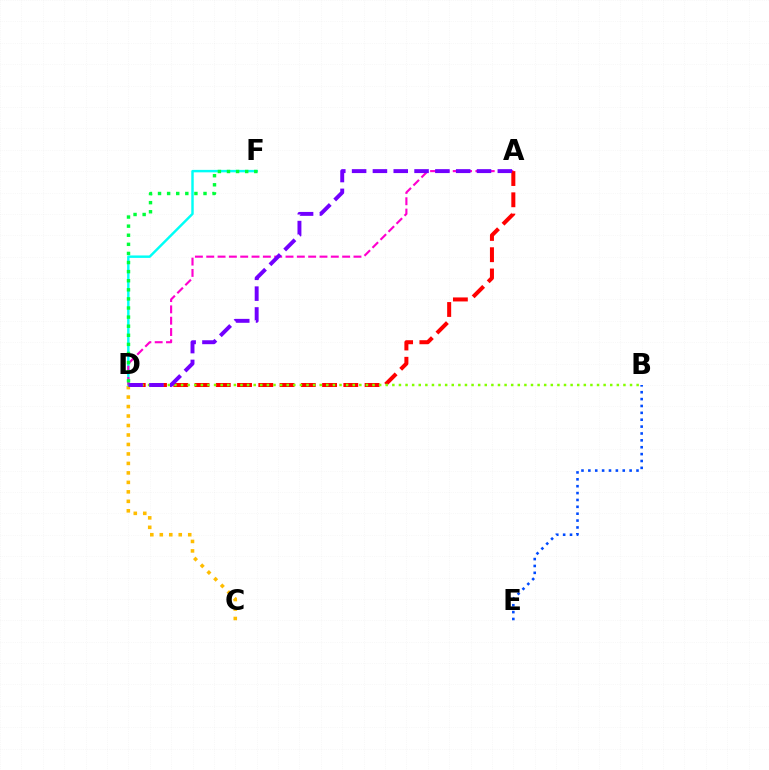{('C', 'D'): [{'color': '#ffbd00', 'line_style': 'dotted', 'thickness': 2.58}], ('D', 'F'): [{'color': '#00fff6', 'line_style': 'solid', 'thickness': 1.76}, {'color': '#00ff39', 'line_style': 'dotted', 'thickness': 2.47}], ('A', 'D'): [{'color': '#ff00cf', 'line_style': 'dashed', 'thickness': 1.54}, {'color': '#ff0000', 'line_style': 'dashed', 'thickness': 2.89}, {'color': '#7200ff', 'line_style': 'dashed', 'thickness': 2.83}], ('B', 'E'): [{'color': '#004bff', 'line_style': 'dotted', 'thickness': 1.87}], ('B', 'D'): [{'color': '#84ff00', 'line_style': 'dotted', 'thickness': 1.79}]}